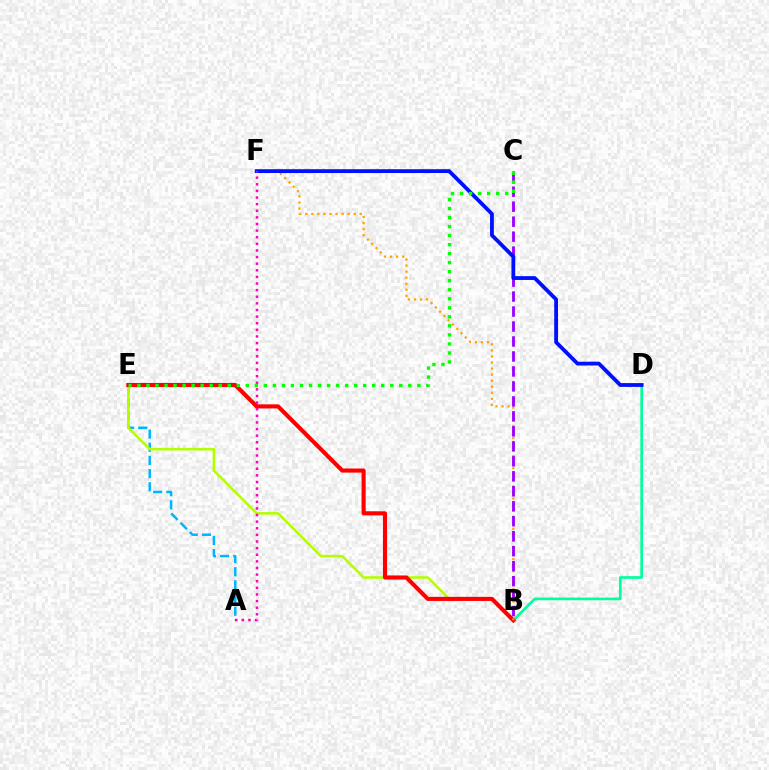{('A', 'E'): [{'color': '#00b5ff', 'line_style': 'dashed', 'thickness': 1.79}], ('B', 'D'): [{'color': '#00ff9d', 'line_style': 'solid', 'thickness': 1.93}], ('B', 'E'): [{'color': '#b3ff00', 'line_style': 'solid', 'thickness': 1.85}, {'color': '#ff0000', 'line_style': 'solid', 'thickness': 2.96}], ('B', 'F'): [{'color': '#ffa500', 'line_style': 'dotted', 'thickness': 1.65}], ('B', 'C'): [{'color': '#9b00ff', 'line_style': 'dashed', 'thickness': 2.03}], ('D', 'F'): [{'color': '#0010ff', 'line_style': 'solid', 'thickness': 2.74}], ('A', 'F'): [{'color': '#ff00bd', 'line_style': 'dotted', 'thickness': 1.8}], ('C', 'E'): [{'color': '#08ff00', 'line_style': 'dotted', 'thickness': 2.45}]}